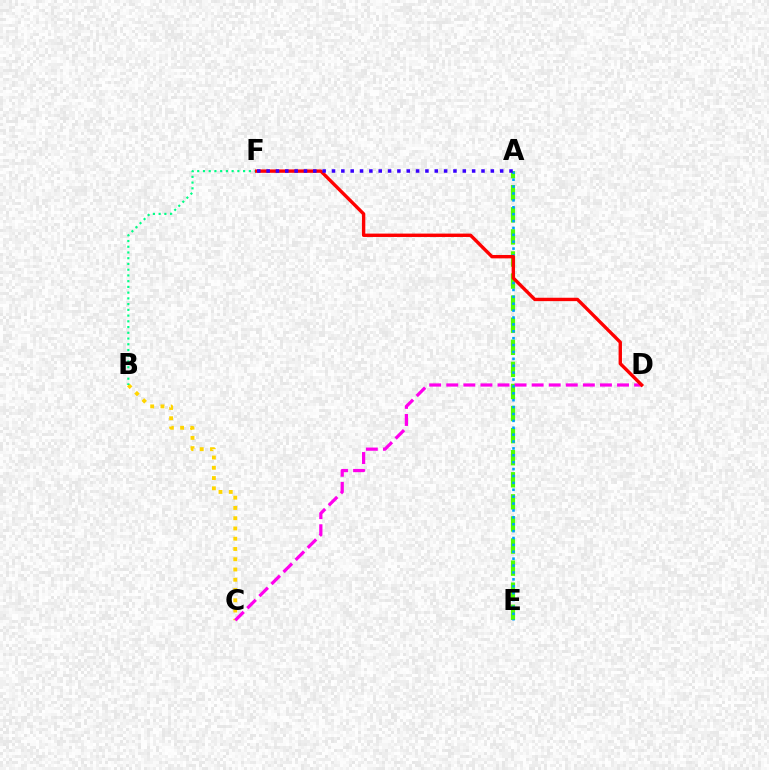{('A', 'E'): [{'color': '#4fff00', 'line_style': 'dashed', 'thickness': 3.0}, {'color': '#009eff', 'line_style': 'dotted', 'thickness': 1.87}], ('B', 'C'): [{'color': '#ffd500', 'line_style': 'dotted', 'thickness': 2.79}], ('B', 'F'): [{'color': '#00ff86', 'line_style': 'dotted', 'thickness': 1.56}], ('C', 'D'): [{'color': '#ff00ed', 'line_style': 'dashed', 'thickness': 2.32}], ('D', 'F'): [{'color': '#ff0000', 'line_style': 'solid', 'thickness': 2.43}], ('A', 'F'): [{'color': '#3700ff', 'line_style': 'dotted', 'thickness': 2.54}]}